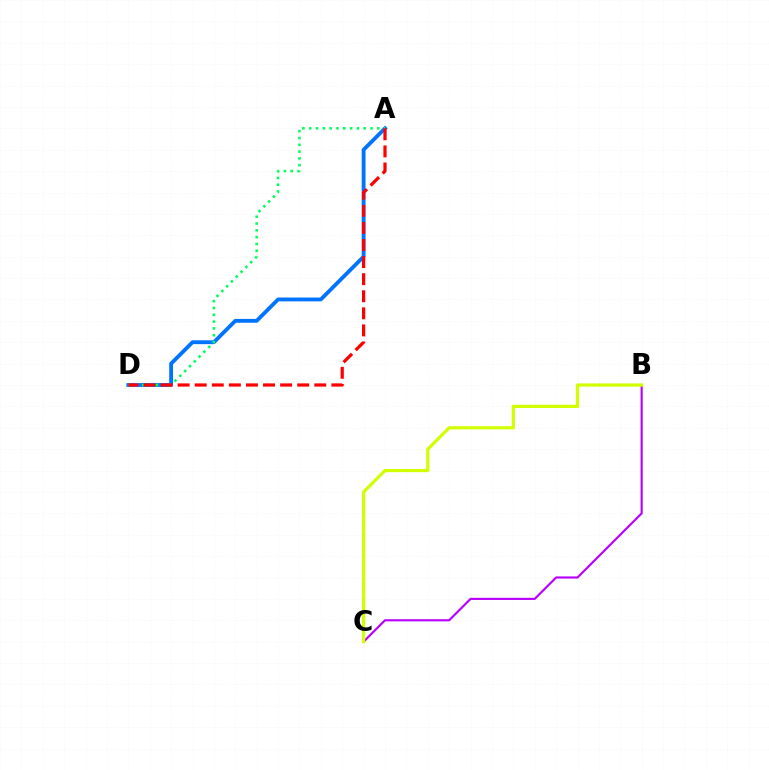{('B', 'C'): [{'color': '#b900ff', 'line_style': 'solid', 'thickness': 1.55}, {'color': '#d1ff00', 'line_style': 'solid', 'thickness': 2.31}], ('A', 'D'): [{'color': '#0074ff', 'line_style': 'solid', 'thickness': 2.76}, {'color': '#00ff5c', 'line_style': 'dotted', 'thickness': 1.85}, {'color': '#ff0000', 'line_style': 'dashed', 'thickness': 2.32}]}